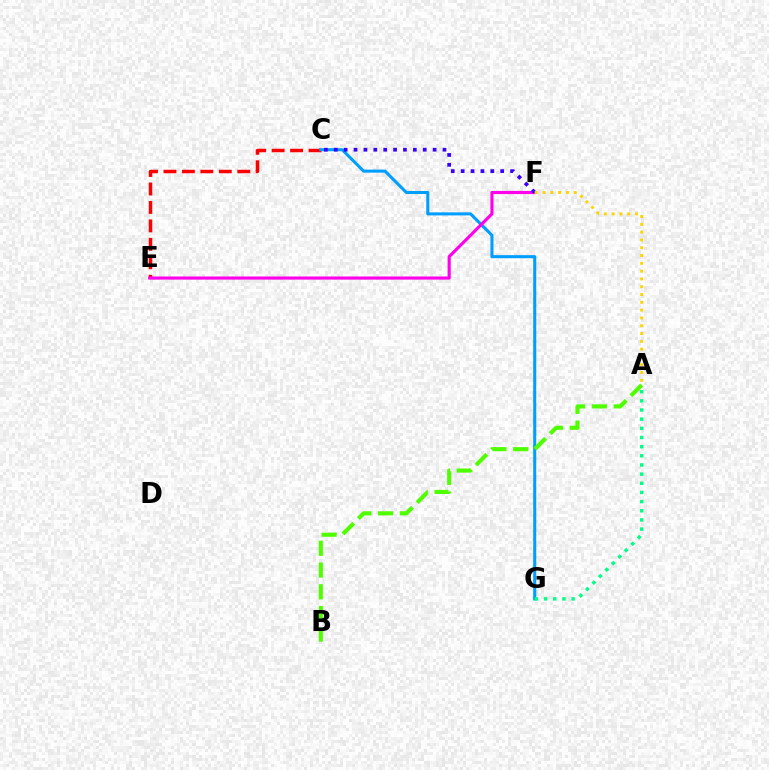{('C', 'E'): [{'color': '#ff0000', 'line_style': 'dashed', 'thickness': 2.51}], ('C', 'G'): [{'color': '#009eff', 'line_style': 'solid', 'thickness': 2.2}], ('E', 'F'): [{'color': '#ff00ed', 'line_style': 'solid', 'thickness': 2.26}], ('C', 'F'): [{'color': '#3700ff', 'line_style': 'dotted', 'thickness': 2.69}], ('A', 'B'): [{'color': '#4fff00', 'line_style': 'dashed', 'thickness': 2.96}], ('A', 'G'): [{'color': '#00ff86', 'line_style': 'dotted', 'thickness': 2.49}], ('A', 'F'): [{'color': '#ffd500', 'line_style': 'dotted', 'thickness': 2.12}]}